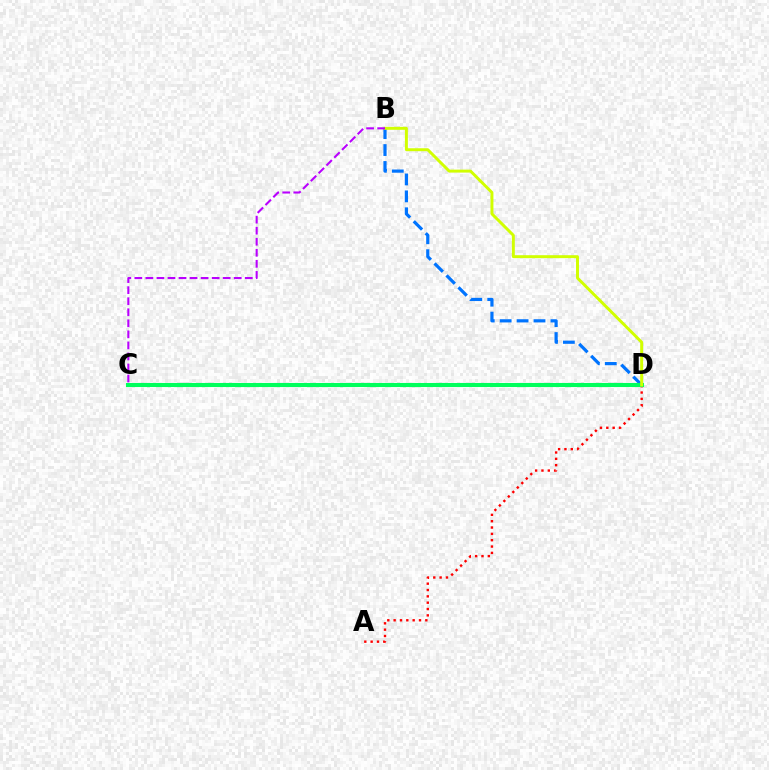{('A', 'D'): [{'color': '#ff0000', 'line_style': 'dotted', 'thickness': 1.72}], ('B', 'D'): [{'color': '#0074ff', 'line_style': 'dashed', 'thickness': 2.3}, {'color': '#d1ff00', 'line_style': 'solid', 'thickness': 2.13}], ('C', 'D'): [{'color': '#00ff5c', 'line_style': 'solid', 'thickness': 2.93}], ('B', 'C'): [{'color': '#b900ff', 'line_style': 'dashed', 'thickness': 1.5}]}